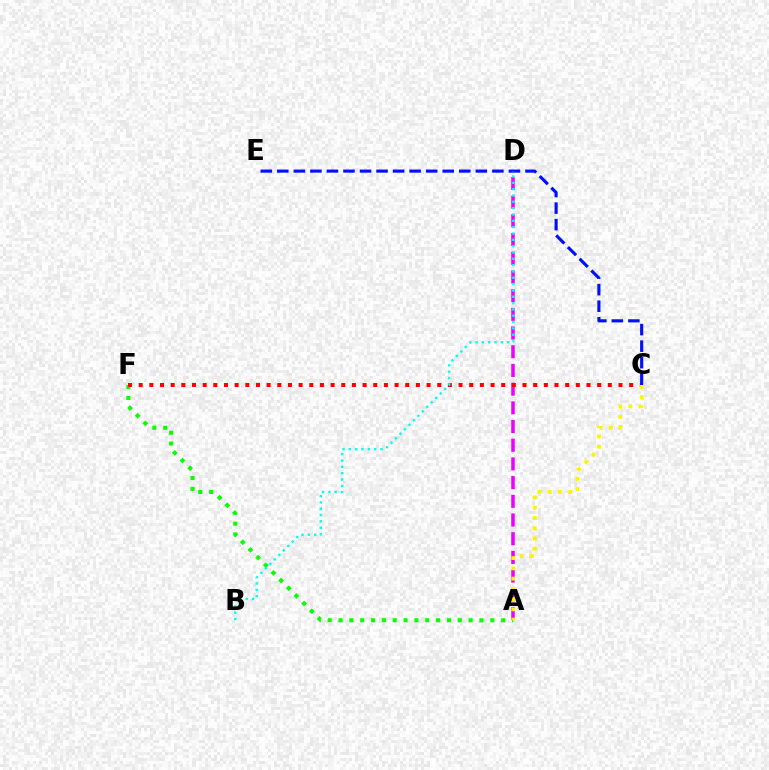{('A', 'F'): [{'color': '#08ff00', 'line_style': 'dotted', 'thickness': 2.95}], ('A', 'D'): [{'color': '#ee00ff', 'line_style': 'dashed', 'thickness': 2.54}], ('C', 'F'): [{'color': '#ff0000', 'line_style': 'dotted', 'thickness': 2.9}], ('C', 'E'): [{'color': '#0010ff', 'line_style': 'dashed', 'thickness': 2.25}], ('A', 'C'): [{'color': '#fcf500', 'line_style': 'dotted', 'thickness': 2.78}], ('B', 'D'): [{'color': '#00fff6', 'line_style': 'dotted', 'thickness': 1.72}]}